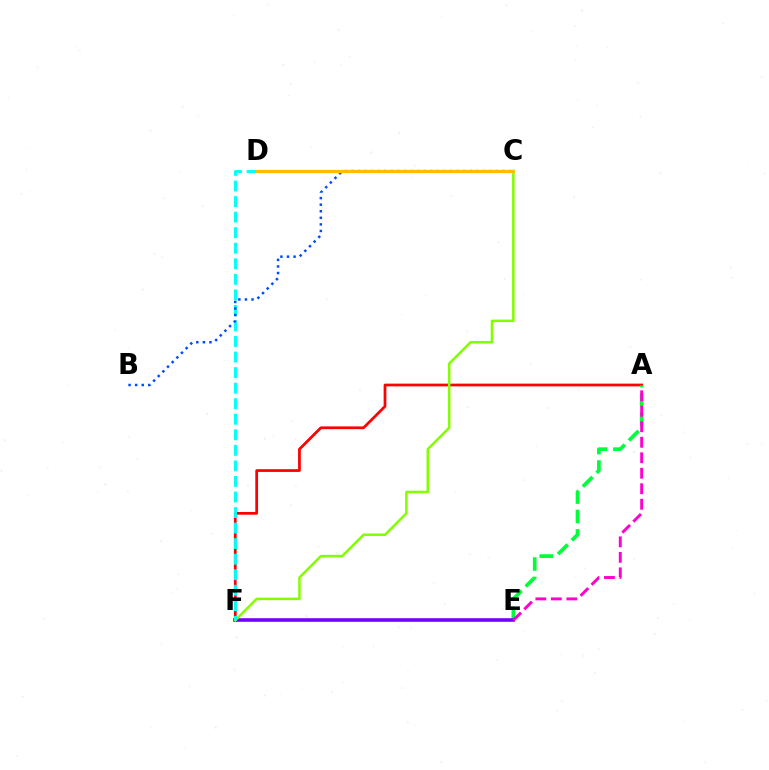{('A', 'F'): [{'color': '#ff0000', 'line_style': 'solid', 'thickness': 1.97}], ('A', 'E'): [{'color': '#00ff39', 'line_style': 'dashed', 'thickness': 2.64}, {'color': '#ff00cf', 'line_style': 'dashed', 'thickness': 2.1}], ('E', 'F'): [{'color': '#7200ff', 'line_style': 'solid', 'thickness': 2.58}], ('C', 'F'): [{'color': '#84ff00', 'line_style': 'solid', 'thickness': 1.82}], ('D', 'F'): [{'color': '#00fff6', 'line_style': 'dashed', 'thickness': 2.11}], ('B', 'C'): [{'color': '#004bff', 'line_style': 'dotted', 'thickness': 1.79}], ('C', 'D'): [{'color': '#ffbd00', 'line_style': 'solid', 'thickness': 2.34}]}